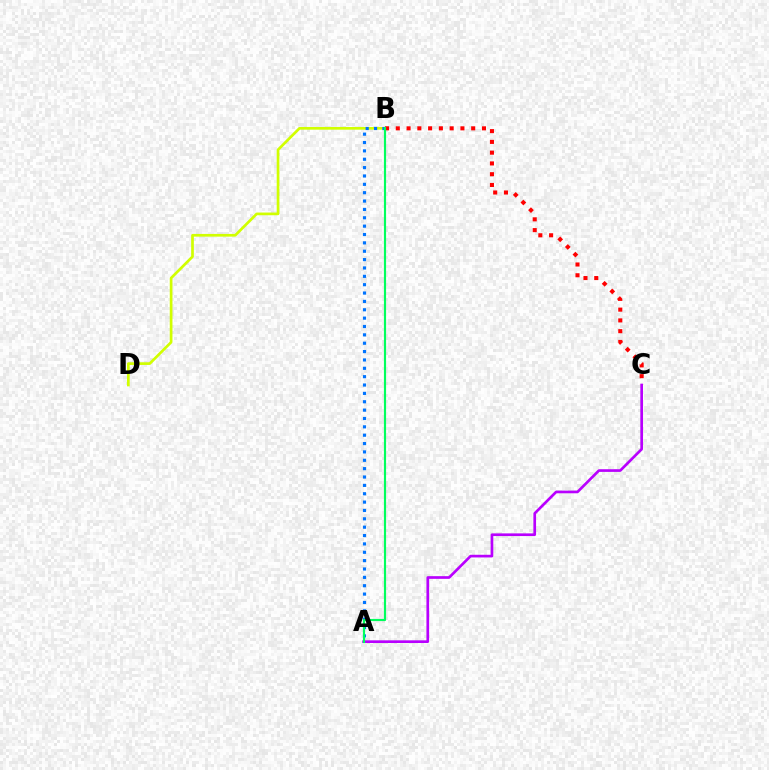{('B', 'D'): [{'color': '#d1ff00', 'line_style': 'solid', 'thickness': 1.94}], ('B', 'C'): [{'color': '#ff0000', 'line_style': 'dotted', 'thickness': 2.93}], ('A', 'B'): [{'color': '#0074ff', 'line_style': 'dotted', 'thickness': 2.27}, {'color': '#00ff5c', 'line_style': 'solid', 'thickness': 1.56}], ('A', 'C'): [{'color': '#b900ff', 'line_style': 'solid', 'thickness': 1.93}]}